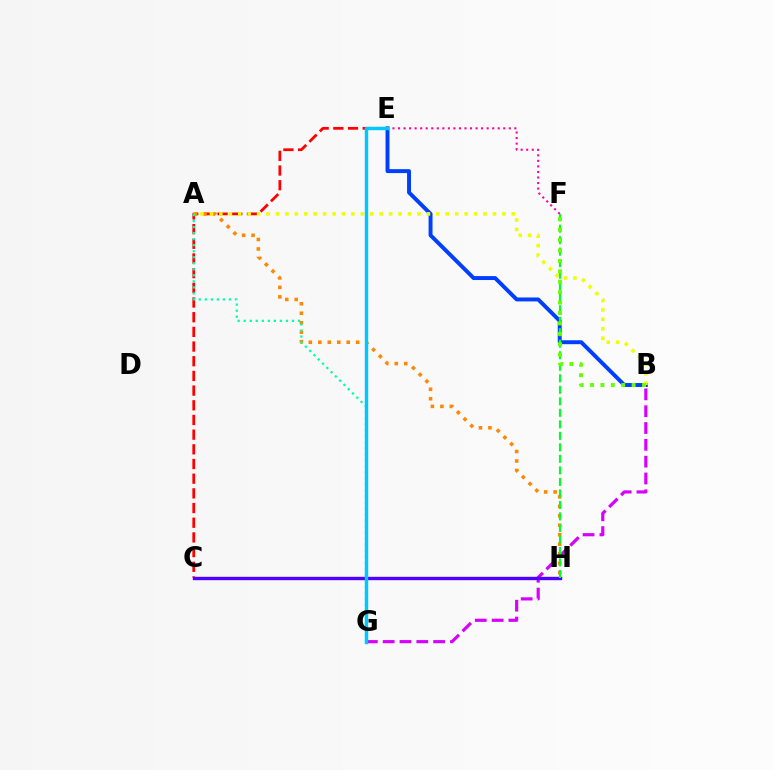{('E', 'F'): [{'color': '#ff00a0', 'line_style': 'dotted', 'thickness': 1.51}], ('B', 'E'): [{'color': '#003fff', 'line_style': 'solid', 'thickness': 2.83}], ('B', 'G'): [{'color': '#d600ff', 'line_style': 'dashed', 'thickness': 2.29}], ('C', 'E'): [{'color': '#ff0000', 'line_style': 'dashed', 'thickness': 1.99}], ('C', 'H'): [{'color': '#4f00ff', 'line_style': 'solid', 'thickness': 2.43}], ('A', 'H'): [{'color': '#ff8800', 'line_style': 'dotted', 'thickness': 2.57}], ('A', 'B'): [{'color': '#eeff00', 'line_style': 'dotted', 'thickness': 2.56}], ('F', 'H'): [{'color': '#00ff27', 'line_style': 'dashed', 'thickness': 1.56}], ('A', 'G'): [{'color': '#00ffaf', 'line_style': 'dotted', 'thickness': 1.64}], ('B', 'F'): [{'color': '#66ff00', 'line_style': 'dotted', 'thickness': 2.83}], ('E', 'G'): [{'color': '#00c7ff', 'line_style': 'solid', 'thickness': 2.47}]}